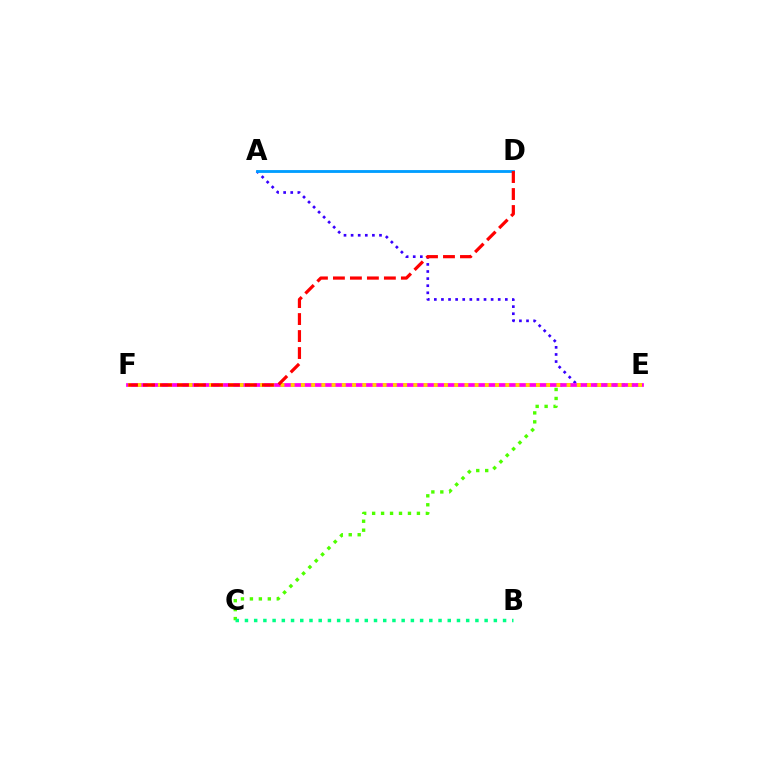{('A', 'E'): [{'color': '#3700ff', 'line_style': 'dotted', 'thickness': 1.93}], ('A', 'D'): [{'color': '#009eff', 'line_style': 'solid', 'thickness': 2.04}], ('C', 'E'): [{'color': '#4fff00', 'line_style': 'dotted', 'thickness': 2.43}], ('E', 'F'): [{'color': '#ff00ed', 'line_style': 'solid', 'thickness': 2.68}, {'color': '#ffd500', 'line_style': 'dotted', 'thickness': 2.78}], ('B', 'C'): [{'color': '#00ff86', 'line_style': 'dotted', 'thickness': 2.5}], ('D', 'F'): [{'color': '#ff0000', 'line_style': 'dashed', 'thickness': 2.31}]}